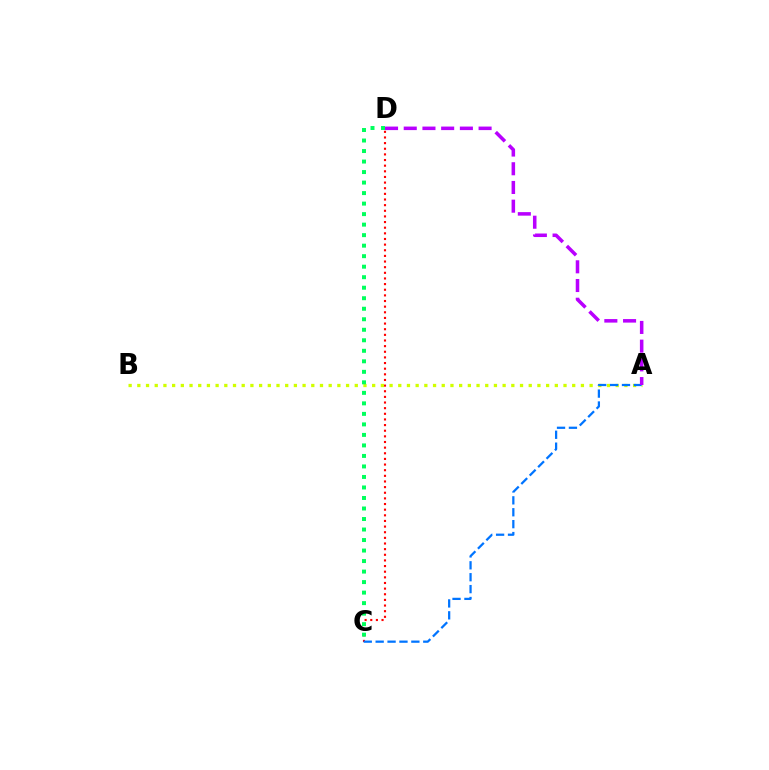{('C', 'D'): [{'color': '#ff0000', 'line_style': 'dotted', 'thickness': 1.53}, {'color': '#00ff5c', 'line_style': 'dotted', 'thickness': 2.86}], ('A', 'B'): [{'color': '#d1ff00', 'line_style': 'dotted', 'thickness': 2.36}], ('A', 'C'): [{'color': '#0074ff', 'line_style': 'dashed', 'thickness': 1.62}], ('A', 'D'): [{'color': '#b900ff', 'line_style': 'dashed', 'thickness': 2.54}]}